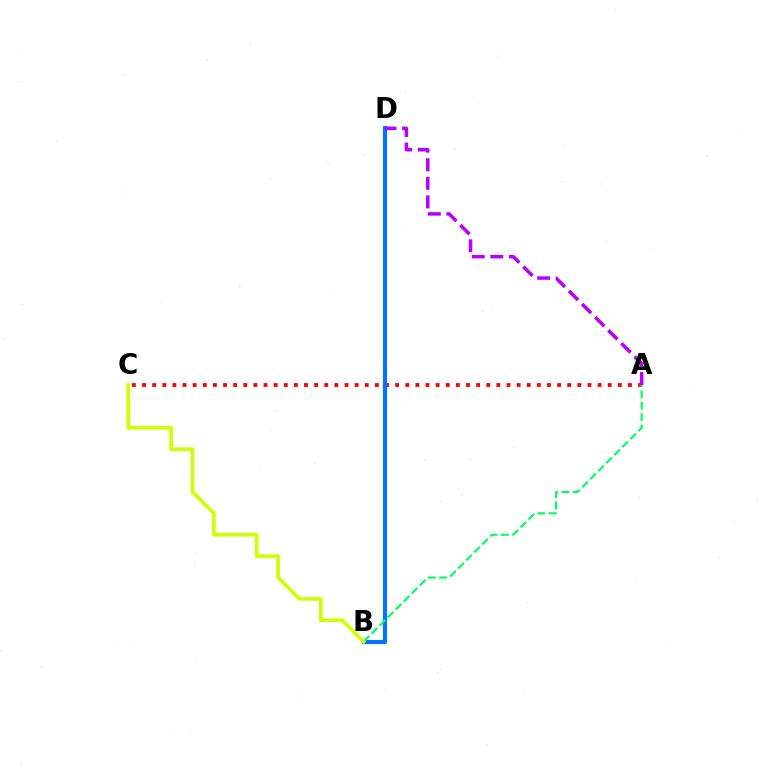{('A', 'C'): [{'color': '#ff0000', 'line_style': 'dotted', 'thickness': 2.75}], ('B', 'D'): [{'color': '#0074ff', 'line_style': 'solid', 'thickness': 2.98}], ('A', 'B'): [{'color': '#00ff5c', 'line_style': 'dashed', 'thickness': 1.54}], ('B', 'C'): [{'color': '#d1ff00', 'line_style': 'solid', 'thickness': 2.64}], ('A', 'D'): [{'color': '#b900ff', 'line_style': 'dashed', 'thickness': 2.52}]}